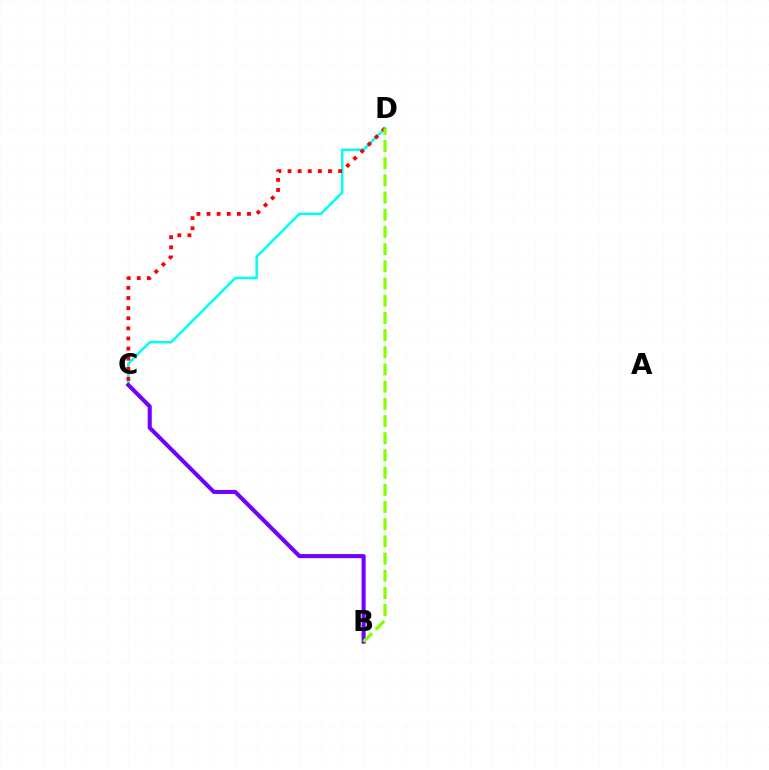{('C', 'D'): [{'color': '#00fff6', 'line_style': 'solid', 'thickness': 1.81}, {'color': '#ff0000', 'line_style': 'dotted', 'thickness': 2.75}], ('B', 'C'): [{'color': '#7200ff', 'line_style': 'solid', 'thickness': 2.93}], ('B', 'D'): [{'color': '#84ff00', 'line_style': 'dashed', 'thickness': 2.34}]}